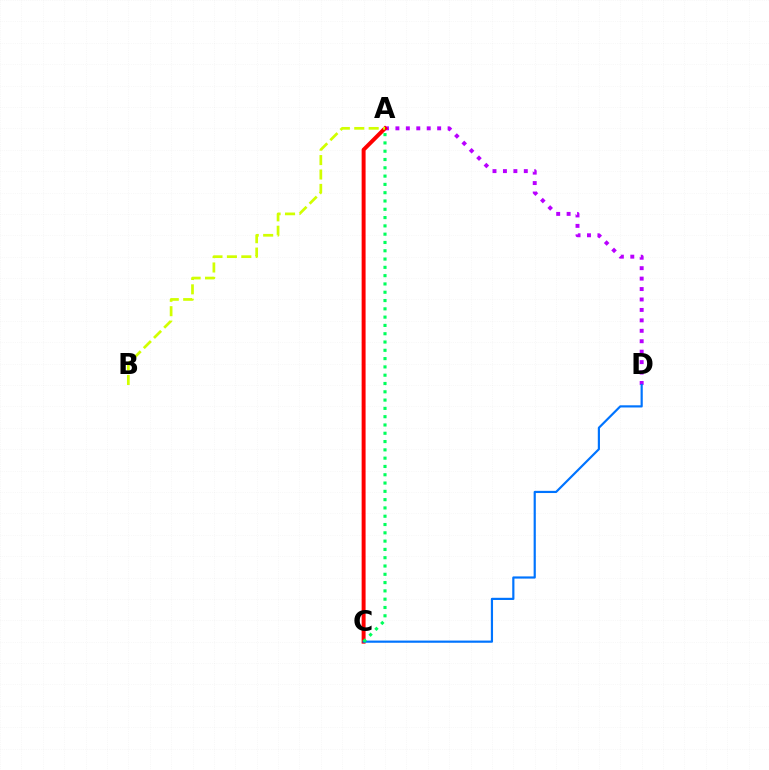{('A', 'D'): [{'color': '#b900ff', 'line_style': 'dotted', 'thickness': 2.84}], ('A', 'C'): [{'color': '#ff0000', 'line_style': 'solid', 'thickness': 2.84}, {'color': '#00ff5c', 'line_style': 'dotted', 'thickness': 2.25}], ('A', 'B'): [{'color': '#d1ff00', 'line_style': 'dashed', 'thickness': 1.96}], ('C', 'D'): [{'color': '#0074ff', 'line_style': 'solid', 'thickness': 1.57}]}